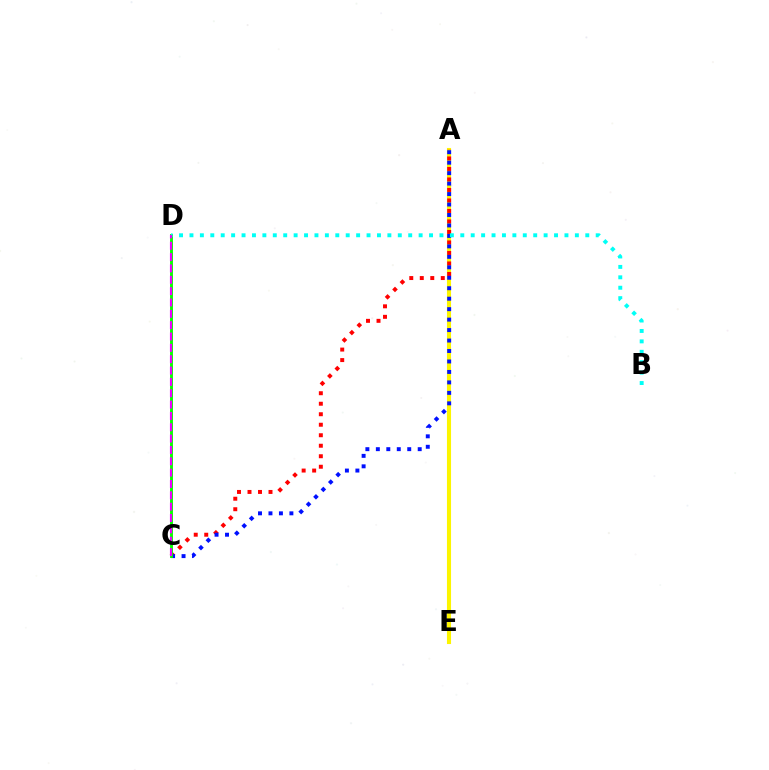{('A', 'E'): [{'color': '#fcf500', 'line_style': 'solid', 'thickness': 2.94}], ('A', 'C'): [{'color': '#ff0000', 'line_style': 'dotted', 'thickness': 2.85}, {'color': '#0010ff', 'line_style': 'dotted', 'thickness': 2.84}], ('C', 'D'): [{'color': '#08ff00', 'line_style': 'solid', 'thickness': 2.08}, {'color': '#ee00ff', 'line_style': 'dashed', 'thickness': 1.54}], ('B', 'D'): [{'color': '#00fff6', 'line_style': 'dotted', 'thickness': 2.83}]}